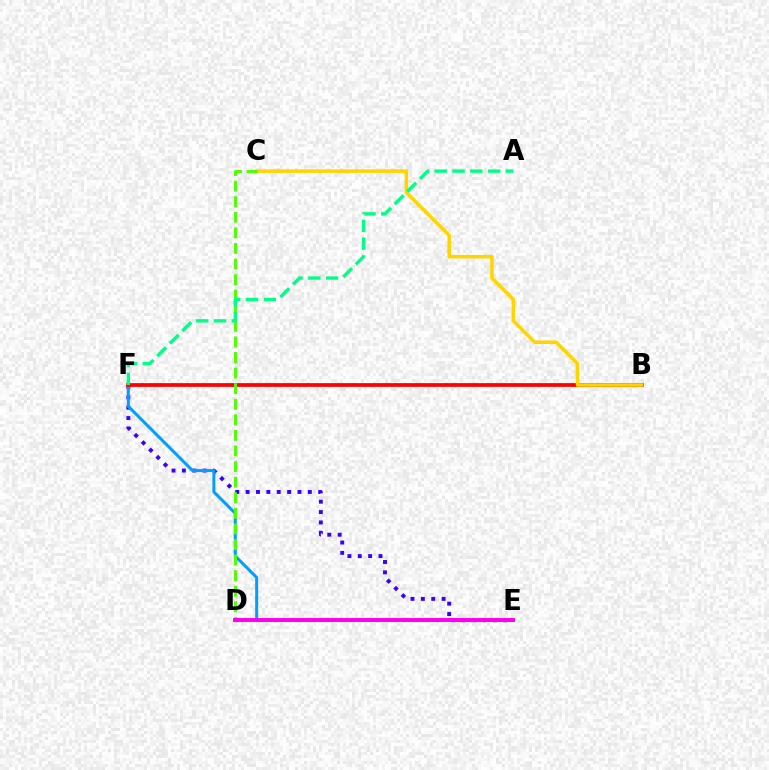{('E', 'F'): [{'color': '#3700ff', 'line_style': 'dotted', 'thickness': 2.82}, {'color': '#009eff', 'line_style': 'solid', 'thickness': 2.16}], ('B', 'F'): [{'color': '#ff0000', 'line_style': 'solid', 'thickness': 2.7}], ('B', 'C'): [{'color': '#ffd500', 'line_style': 'solid', 'thickness': 2.54}], ('C', 'D'): [{'color': '#4fff00', 'line_style': 'dashed', 'thickness': 2.12}], ('D', 'E'): [{'color': '#ff00ed', 'line_style': 'solid', 'thickness': 2.83}], ('A', 'F'): [{'color': '#00ff86', 'line_style': 'dashed', 'thickness': 2.42}]}